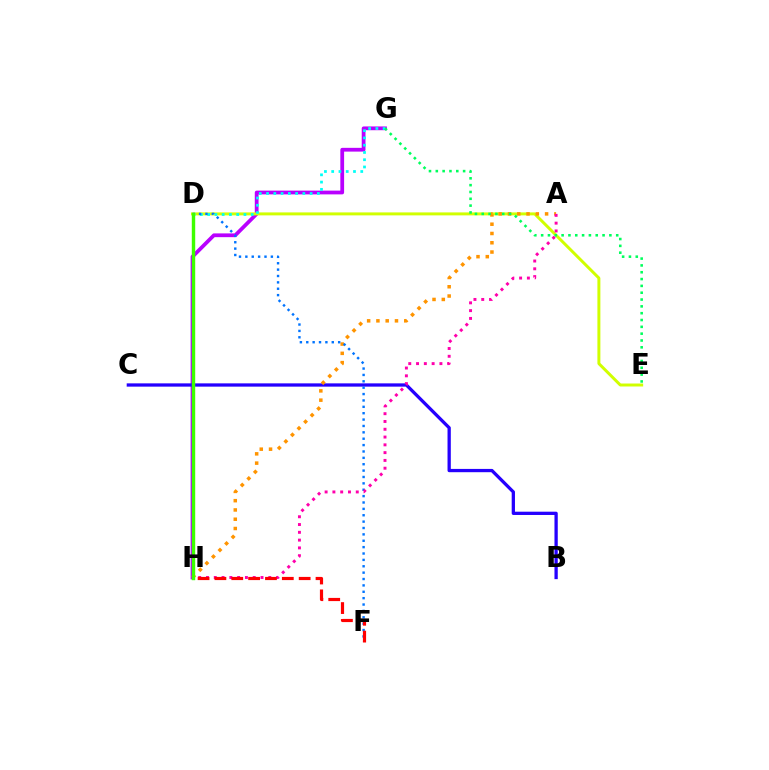{('G', 'H'): [{'color': '#b900ff', 'line_style': 'solid', 'thickness': 2.71}], ('B', 'C'): [{'color': '#2500ff', 'line_style': 'solid', 'thickness': 2.37}], ('D', 'E'): [{'color': '#d1ff00', 'line_style': 'solid', 'thickness': 2.14}], ('A', 'H'): [{'color': '#ff9400', 'line_style': 'dotted', 'thickness': 2.52}, {'color': '#ff00ac', 'line_style': 'dotted', 'thickness': 2.12}], ('D', 'G'): [{'color': '#00fff6', 'line_style': 'dotted', 'thickness': 1.97}], ('E', 'G'): [{'color': '#00ff5c', 'line_style': 'dotted', 'thickness': 1.85}], ('D', 'F'): [{'color': '#0074ff', 'line_style': 'dotted', 'thickness': 1.73}], ('F', 'H'): [{'color': '#ff0000', 'line_style': 'dashed', 'thickness': 2.29}], ('D', 'H'): [{'color': '#3dff00', 'line_style': 'solid', 'thickness': 2.46}]}